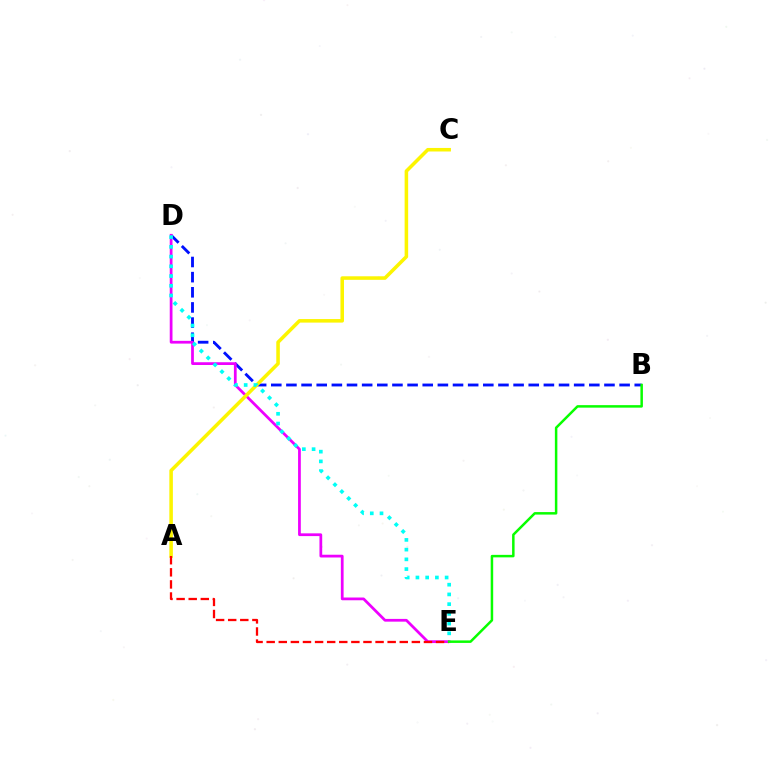{('B', 'D'): [{'color': '#0010ff', 'line_style': 'dashed', 'thickness': 2.06}], ('D', 'E'): [{'color': '#ee00ff', 'line_style': 'solid', 'thickness': 1.98}, {'color': '#00fff6', 'line_style': 'dotted', 'thickness': 2.64}], ('A', 'C'): [{'color': '#fcf500', 'line_style': 'solid', 'thickness': 2.55}], ('A', 'E'): [{'color': '#ff0000', 'line_style': 'dashed', 'thickness': 1.64}], ('B', 'E'): [{'color': '#08ff00', 'line_style': 'solid', 'thickness': 1.8}]}